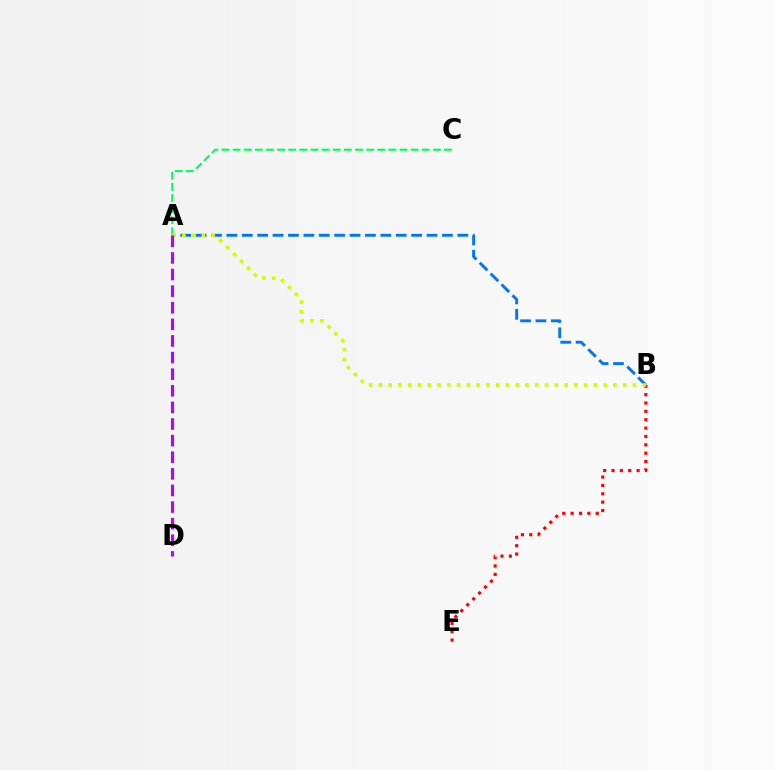{('A', 'C'): [{'color': '#00ff5c', 'line_style': 'dashed', 'thickness': 1.51}], ('B', 'E'): [{'color': '#ff0000', 'line_style': 'dotted', 'thickness': 2.27}], ('A', 'B'): [{'color': '#0074ff', 'line_style': 'dashed', 'thickness': 2.09}, {'color': '#d1ff00', 'line_style': 'dotted', 'thickness': 2.66}], ('A', 'D'): [{'color': '#b900ff', 'line_style': 'dashed', 'thickness': 2.26}]}